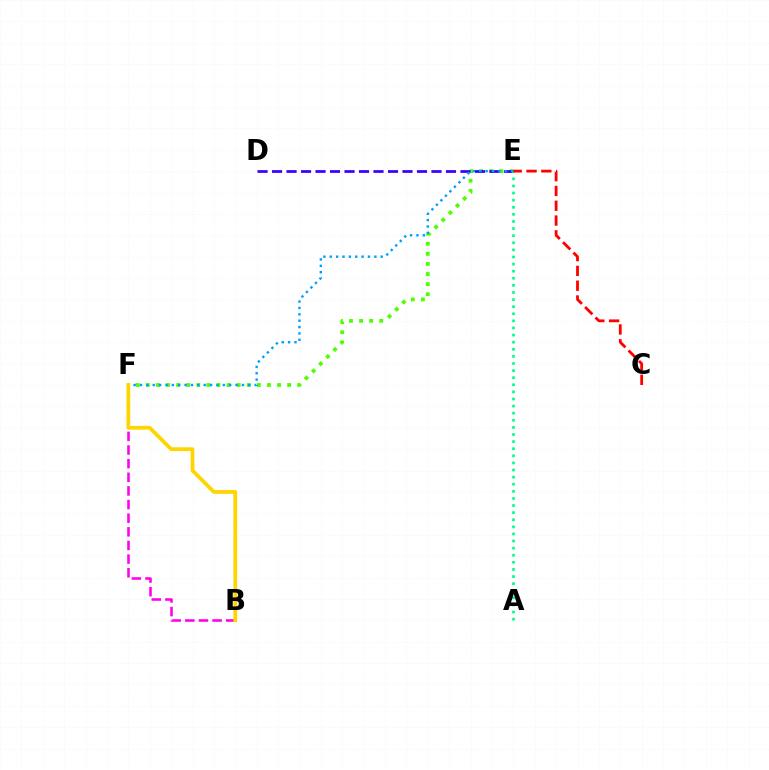{('E', 'F'): [{'color': '#4fff00', 'line_style': 'dotted', 'thickness': 2.74}, {'color': '#009eff', 'line_style': 'dotted', 'thickness': 1.73}], ('D', 'E'): [{'color': '#3700ff', 'line_style': 'dashed', 'thickness': 1.97}], ('B', 'F'): [{'color': '#ff00ed', 'line_style': 'dashed', 'thickness': 1.85}, {'color': '#ffd500', 'line_style': 'solid', 'thickness': 2.71}], ('A', 'E'): [{'color': '#00ff86', 'line_style': 'dotted', 'thickness': 1.93}], ('C', 'E'): [{'color': '#ff0000', 'line_style': 'dashed', 'thickness': 2.01}]}